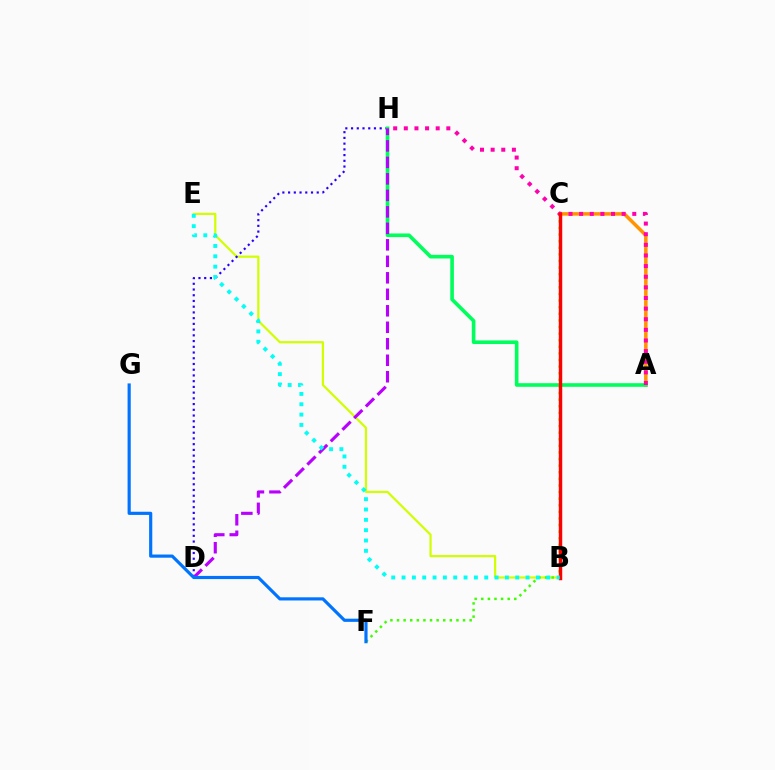{('B', 'E'): [{'color': '#d1ff00', 'line_style': 'solid', 'thickness': 1.59}, {'color': '#00fff6', 'line_style': 'dotted', 'thickness': 2.81}], ('A', 'C'): [{'color': '#ff9400', 'line_style': 'solid', 'thickness': 2.53}], ('D', 'H'): [{'color': '#2500ff', 'line_style': 'dotted', 'thickness': 1.56}, {'color': '#b900ff', 'line_style': 'dashed', 'thickness': 2.24}], ('A', 'H'): [{'color': '#00ff5c', 'line_style': 'solid', 'thickness': 2.61}, {'color': '#ff00ac', 'line_style': 'dotted', 'thickness': 2.89}], ('C', 'F'): [{'color': '#3dff00', 'line_style': 'dotted', 'thickness': 1.79}], ('B', 'C'): [{'color': '#ff0000', 'line_style': 'solid', 'thickness': 2.48}], ('F', 'G'): [{'color': '#0074ff', 'line_style': 'solid', 'thickness': 2.28}]}